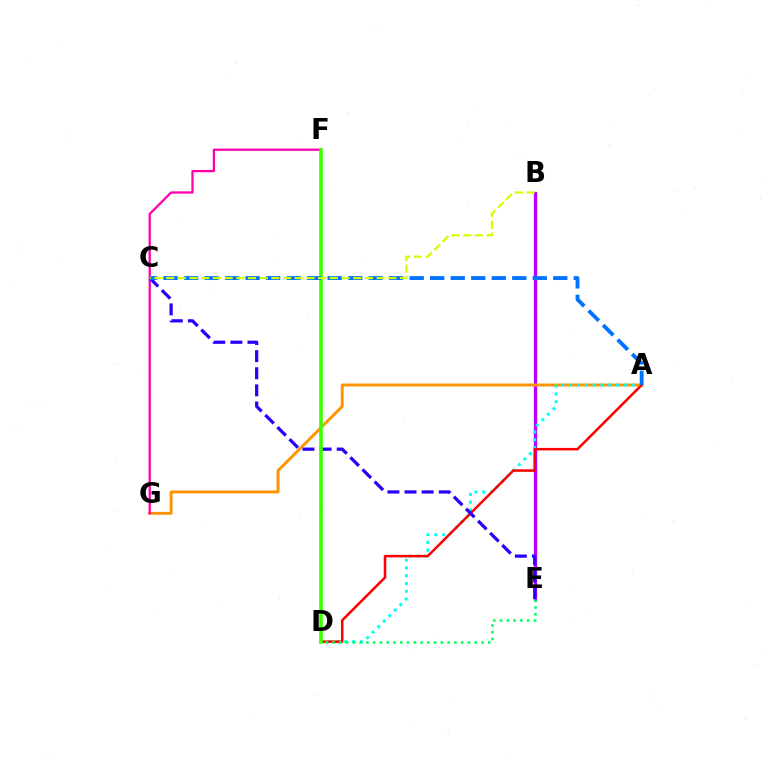{('B', 'E'): [{'color': '#b900ff', 'line_style': 'solid', 'thickness': 2.38}], ('A', 'G'): [{'color': '#ff9400', 'line_style': 'solid', 'thickness': 2.11}], ('A', 'D'): [{'color': '#00fff6', 'line_style': 'dotted', 'thickness': 2.12}, {'color': '#ff0000', 'line_style': 'solid', 'thickness': 1.82}], ('F', 'G'): [{'color': '#ff00ac', 'line_style': 'solid', 'thickness': 1.64}], ('D', 'E'): [{'color': '#00ff5c', 'line_style': 'dotted', 'thickness': 1.84}], ('C', 'E'): [{'color': '#2500ff', 'line_style': 'dashed', 'thickness': 2.32}], ('D', 'F'): [{'color': '#3dff00', 'line_style': 'solid', 'thickness': 2.63}], ('A', 'C'): [{'color': '#0074ff', 'line_style': 'dashed', 'thickness': 2.79}], ('B', 'C'): [{'color': '#d1ff00', 'line_style': 'dashed', 'thickness': 1.59}]}